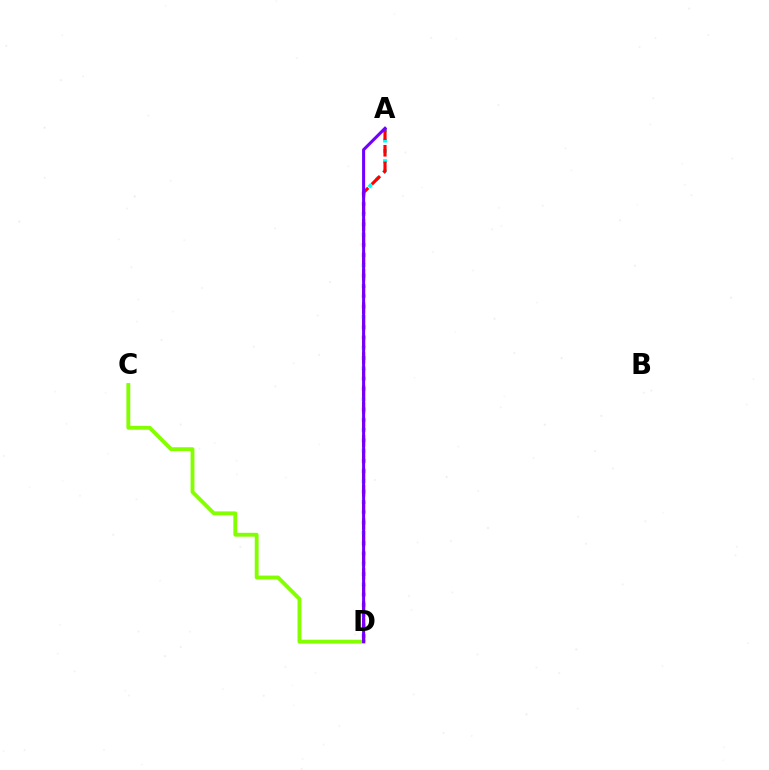{('C', 'D'): [{'color': '#84ff00', 'line_style': 'solid', 'thickness': 2.78}], ('A', 'D'): [{'color': '#00fff6', 'line_style': 'dotted', 'thickness': 2.79}, {'color': '#ff0000', 'line_style': 'dashed', 'thickness': 2.26}, {'color': '#7200ff', 'line_style': 'solid', 'thickness': 2.2}]}